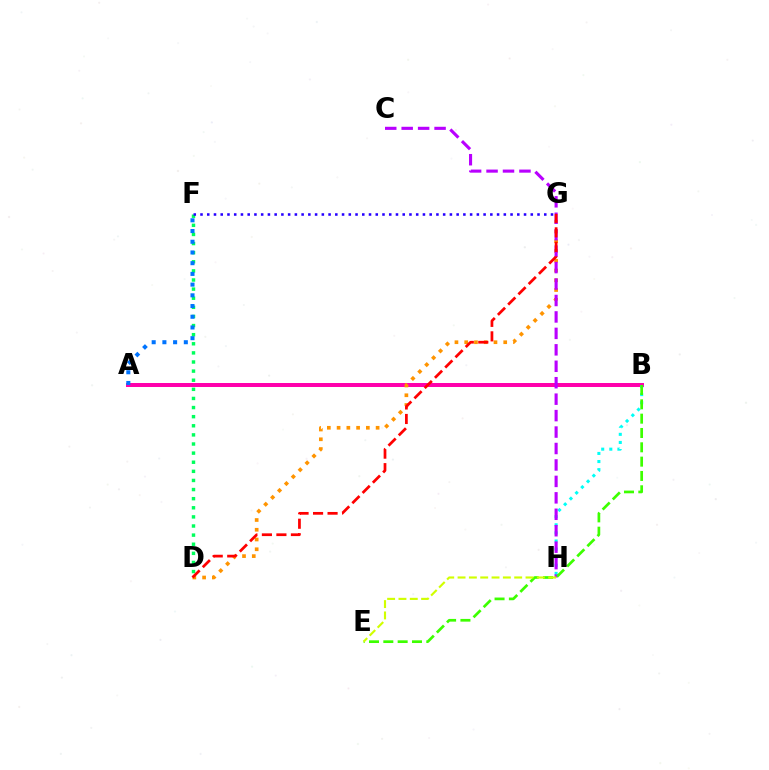{('A', 'B'): [{'color': '#ff00ac', 'line_style': 'solid', 'thickness': 2.87}], ('D', 'F'): [{'color': '#00ff5c', 'line_style': 'dotted', 'thickness': 2.48}], ('B', 'H'): [{'color': '#00fff6', 'line_style': 'dotted', 'thickness': 2.2}], ('D', 'G'): [{'color': '#ff9400', 'line_style': 'dotted', 'thickness': 2.65}, {'color': '#ff0000', 'line_style': 'dashed', 'thickness': 1.97}], ('C', 'H'): [{'color': '#b900ff', 'line_style': 'dashed', 'thickness': 2.23}], ('B', 'E'): [{'color': '#3dff00', 'line_style': 'dashed', 'thickness': 1.95}], ('F', 'G'): [{'color': '#2500ff', 'line_style': 'dotted', 'thickness': 1.83}], ('A', 'F'): [{'color': '#0074ff', 'line_style': 'dotted', 'thickness': 2.91}], ('E', 'H'): [{'color': '#d1ff00', 'line_style': 'dashed', 'thickness': 1.54}]}